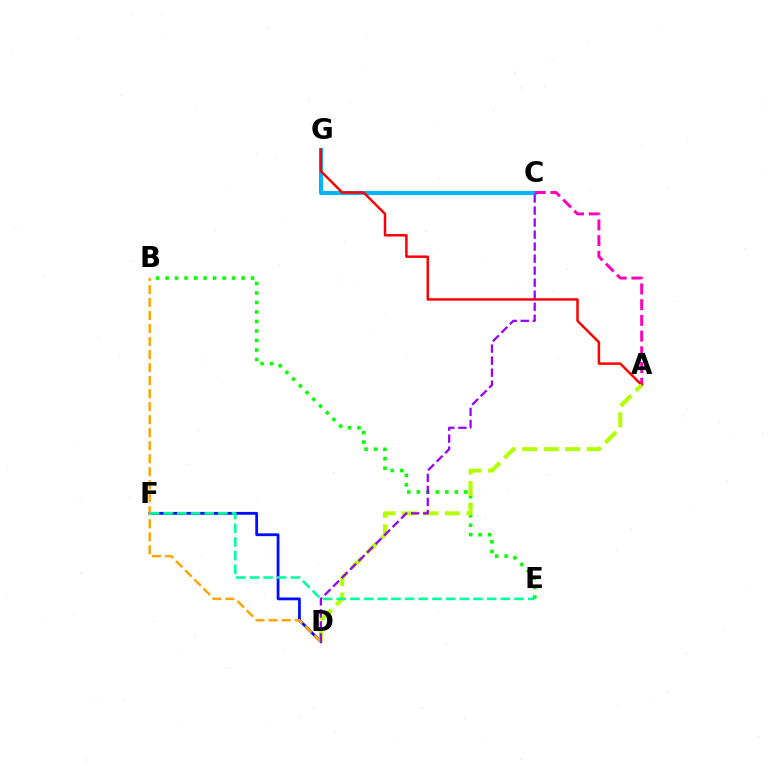{('D', 'F'): [{'color': '#0010ff', 'line_style': 'solid', 'thickness': 2.02}], ('C', 'G'): [{'color': '#00b5ff', 'line_style': 'solid', 'thickness': 2.88}], ('B', 'E'): [{'color': '#08ff00', 'line_style': 'dotted', 'thickness': 2.58}], ('B', 'D'): [{'color': '#ffa500', 'line_style': 'dashed', 'thickness': 1.77}], ('A', 'C'): [{'color': '#ff00bd', 'line_style': 'dashed', 'thickness': 2.13}], ('A', 'G'): [{'color': '#ff0000', 'line_style': 'solid', 'thickness': 1.78}], ('A', 'D'): [{'color': '#b3ff00', 'line_style': 'dashed', 'thickness': 2.92}], ('C', 'D'): [{'color': '#9b00ff', 'line_style': 'dashed', 'thickness': 1.63}], ('E', 'F'): [{'color': '#00ff9d', 'line_style': 'dashed', 'thickness': 1.86}]}